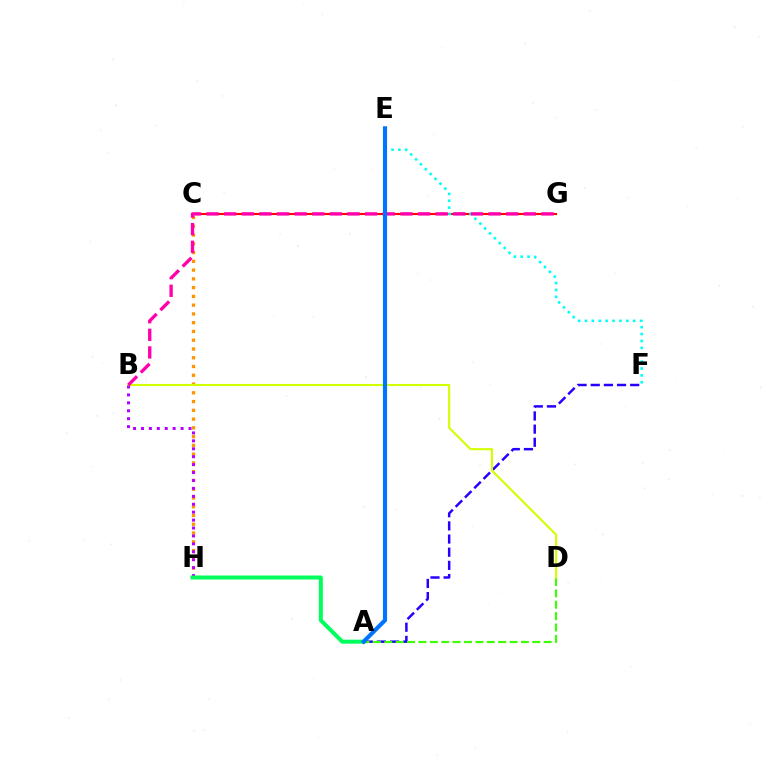{('C', 'G'): [{'color': '#ff0000', 'line_style': 'solid', 'thickness': 1.52}], ('E', 'F'): [{'color': '#00fff6', 'line_style': 'dotted', 'thickness': 1.87}], ('A', 'F'): [{'color': '#2500ff', 'line_style': 'dashed', 'thickness': 1.79}], ('A', 'D'): [{'color': '#3dff00', 'line_style': 'dashed', 'thickness': 1.55}], ('C', 'H'): [{'color': '#ff9400', 'line_style': 'dotted', 'thickness': 2.38}], ('B', 'D'): [{'color': '#d1ff00', 'line_style': 'solid', 'thickness': 1.51}], ('B', 'G'): [{'color': '#ff00ac', 'line_style': 'dashed', 'thickness': 2.39}], ('B', 'H'): [{'color': '#b900ff', 'line_style': 'dotted', 'thickness': 2.15}], ('A', 'H'): [{'color': '#00ff5c', 'line_style': 'solid', 'thickness': 2.88}], ('A', 'E'): [{'color': '#0074ff', 'line_style': 'solid', 'thickness': 2.96}]}